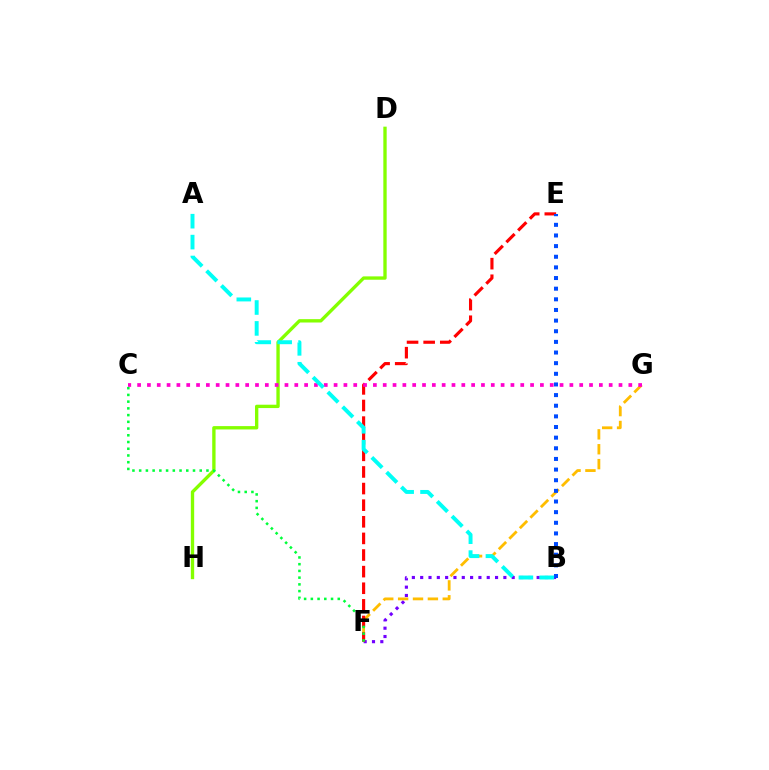{('B', 'F'): [{'color': '#7200ff', 'line_style': 'dotted', 'thickness': 2.26}], ('F', 'G'): [{'color': '#ffbd00', 'line_style': 'dashed', 'thickness': 2.02}], ('E', 'F'): [{'color': '#ff0000', 'line_style': 'dashed', 'thickness': 2.26}], ('D', 'H'): [{'color': '#84ff00', 'line_style': 'solid', 'thickness': 2.41}], ('B', 'E'): [{'color': '#004bff', 'line_style': 'dotted', 'thickness': 2.89}], ('C', 'G'): [{'color': '#ff00cf', 'line_style': 'dotted', 'thickness': 2.67}], ('C', 'F'): [{'color': '#00ff39', 'line_style': 'dotted', 'thickness': 1.83}], ('A', 'B'): [{'color': '#00fff6', 'line_style': 'dashed', 'thickness': 2.84}]}